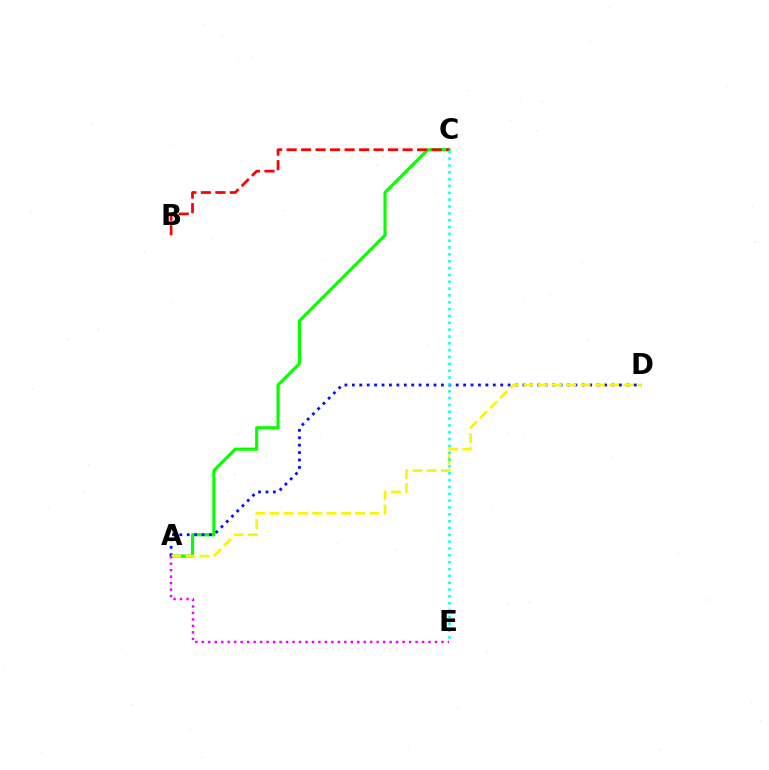{('A', 'C'): [{'color': '#08ff00', 'line_style': 'solid', 'thickness': 2.26}], ('A', 'D'): [{'color': '#0010ff', 'line_style': 'dotted', 'thickness': 2.02}, {'color': '#fcf500', 'line_style': 'dashed', 'thickness': 1.94}], ('B', 'C'): [{'color': '#ff0000', 'line_style': 'dashed', 'thickness': 1.97}], ('A', 'E'): [{'color': '#ee00ff', 'line_style': 'dotted', 'thickness': 1.76}], ('C', 'E'): [{'color': '#00fff6', 'line_style': 'dotted', 'thickness': 1.86}]}